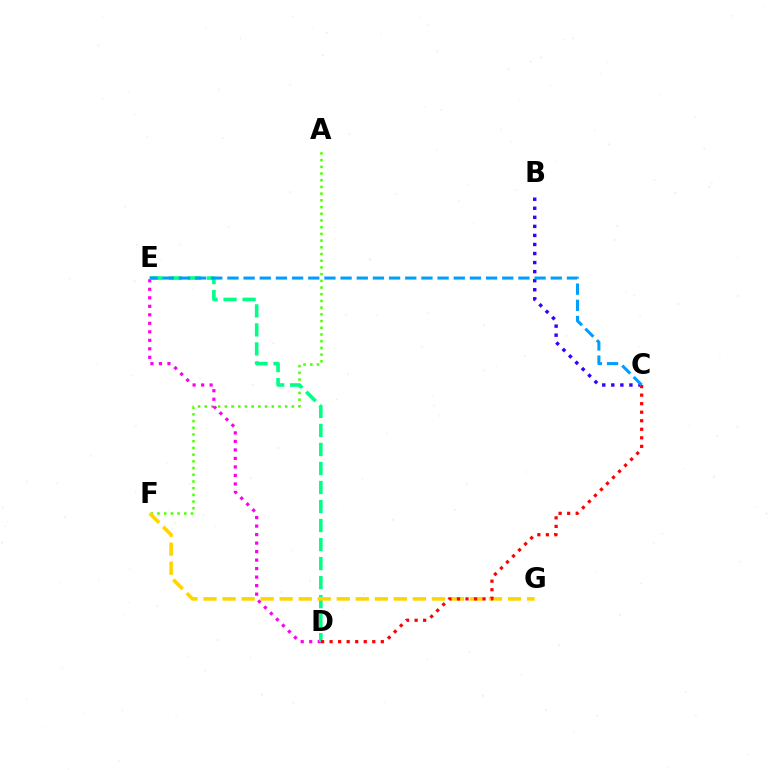{('A', 'F'): [{'color': '#4fff00', 'line_style': 'dotted', 'thickness': 1.82}], ('B', 'C'): [{'color': '#3700ff', 'line_style': 'dotted', 'thickness': 2.46}], ('D', 'E'): [{'color': '#ff00ed', 'line_style': 'dotted', 'thickness': 2.31}, {'color': '#00ff86', 'line_style': 'dashed', 'thickness': 2.58}], ('F', 'G'): [{'color': '#ffd500', 'line_style': 'dashed', 'thickness': 2.59}], ('C', 'D'): [{'color': '#ff0000', 'line_style': 'dotted', 'thickness': 2.32}], ('C', 'E'): [{'color': '#009eff', 'line_style': 'dashed', 'thickness': 2.2}]}